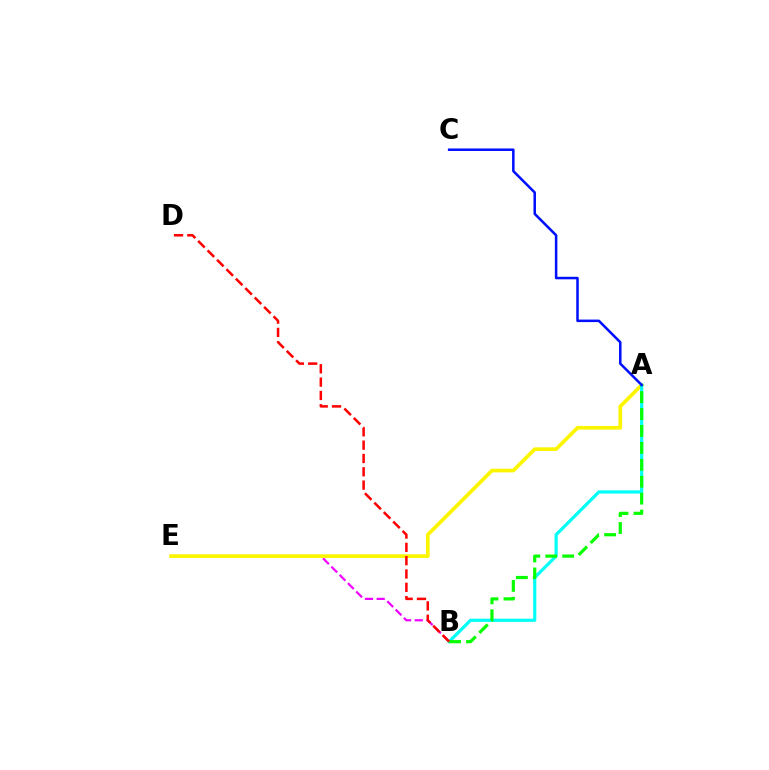{('B', 'E'): [{'color': '#ee00ff', 'line_style': 'dashed', 'thickness': 1.59}], ('A', 'E'): [{'color': '#fcf500', 'line_style': 'solid', 'thickness': 2.63}], ('A', 'B'): [{'color': '#00fff6', 'line_style': 'solid', 'thickness': 2.29}, {'color': '#08ff00', 'line_style': 'dashed', 'thickness': 2.3}], ('A', 'C'): [{'color': '#0010ff', 'line_style': 'solid', 'thickness': 1.82}], ('B', 'D'): [{'color': '#ff0000', 'line_style': 'dashed', 'thickness': 1.81}]}